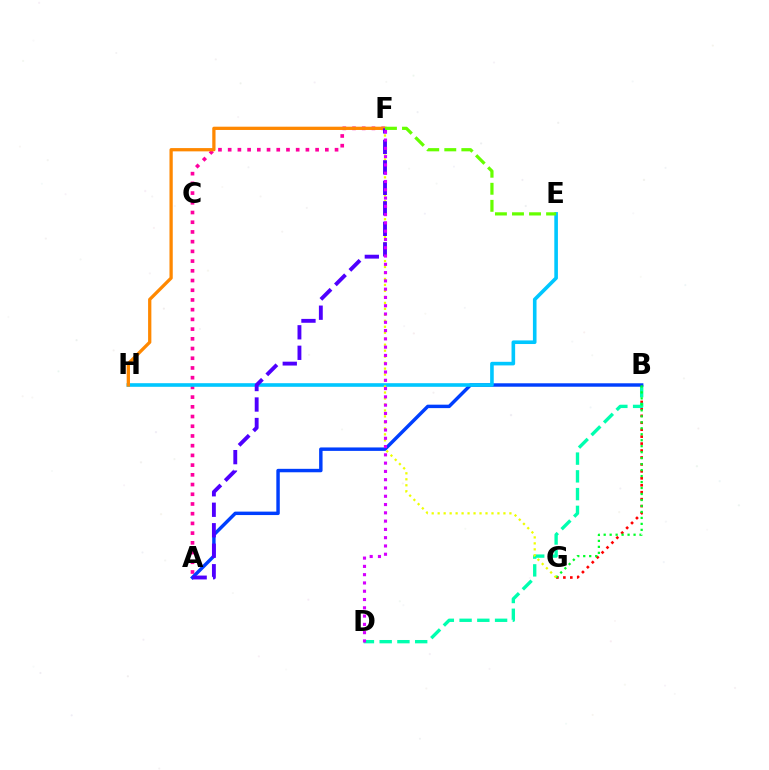{('B', 'G'): [{'color': '#ff0000', 'line_style': 'dotted', 'thickness': 1.89}, {'color': '#00ff27', 'line_style': 'dotted', 'thickness': 1.62}], ('B', 'D'): [{'color': '#00ffaf', 'line_style': 'dashed', 'thickness': 2.41}], ('A', 'F'): [{'color': '#ff00a0', 'line_style': 'dotted', 'thickness': 2.64}, {'color': '#4f00ff', 'line_style': 'dashed', 'thickness': 2.78}], ('A', 'B'): [{'color': '#003fff', 'line_style': 'solid', 'thickness': 2.48}], ('E', 'H'): [{'color': '#00c7ff', 'line_style': 'solid', 'thickness': 2.6}], ('F', 'G'): [{'color': '#eeff00', 'line_style': 'dotted', 'thickness': 1.62}], ('F', 'H'): [{'color': '#ff8800', 'line_style': 'solid', 'thickness': 2.36}], ('D', 'F'): [{'color': '#d600ff', 'line_style': 'dotted', 'thickness': 2.25}], ('E', 'F'): [{'color': '#66ff00', 'line_style': 'dashed', 'thickness': 2.32}]}